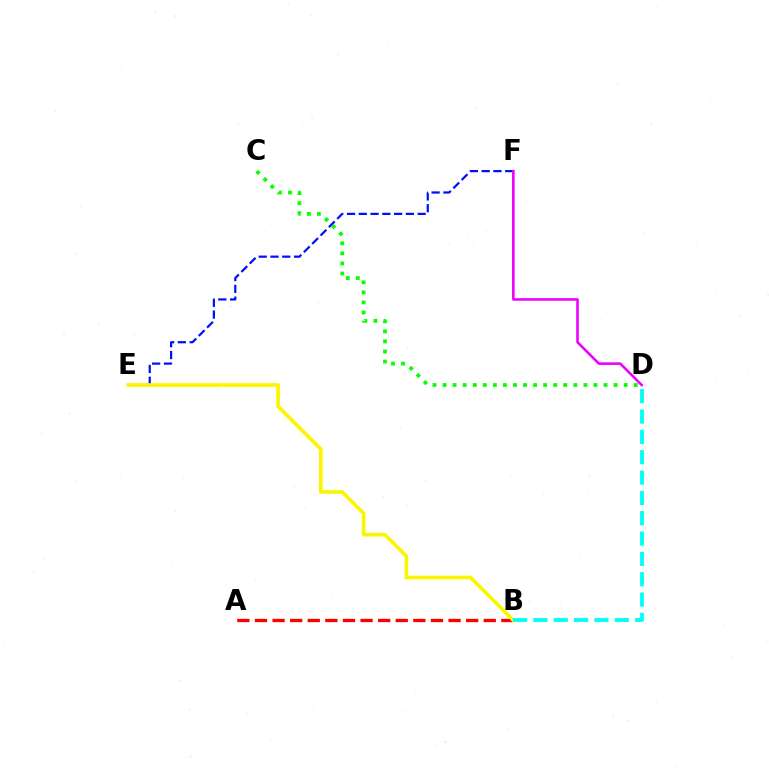{('E', 'F'): [{'color': '#0010ff', 'line_style': 'dashed', 'thickness': 1.6}], ('A', 'B'): [{'color': '#ff0000', 'line_style': 'dashed', 'thickness': 2.39}], ('B', 'E'): [{'color': '#fcf500', 'line_style': 'solid', 'thickness': 2.64}], ('C', 'D'): [{'color': '#08ff00', 'line_style': 'dotted', 'thickness': 2.73}], ('D', 'F'): [{'color': '#ee00ff', 'line_style': 'solid', 'thickness': 1.86}], ('B', 'D'): [{'color': '#00fff6', 'line_style': 'dashed', 'thickness': 2.76}]}